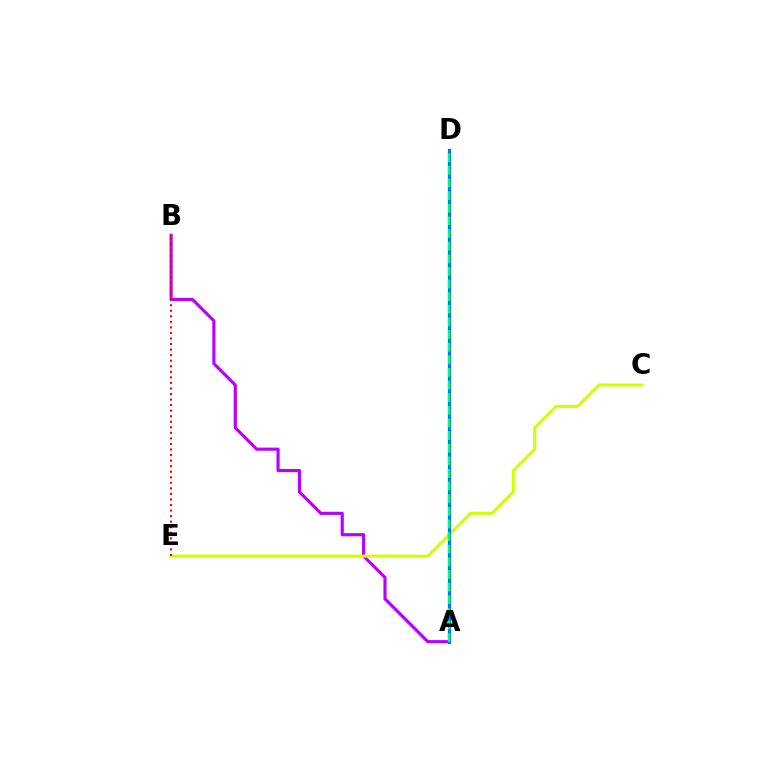{('A', 'B'): [{'color': '#b900ff', 'line_style': 'solid', 'thickness': 2.27}], ('C', 'E'): [{'color': '#d1ff00', 'line_style': 'solid', 'thickness': 2.18}], ('B', 'E'): [{'color': '#ff0000', 'line_style': 'dotted', 'thickness': 1.51}], ('A', 'D'): [{'color': '#0074ff', 'line_style': 'solid', 'thickness': 2.28}, {'color': '#00ff5c', 'line_style': 'dashed', 'thickness': 1.72}]}